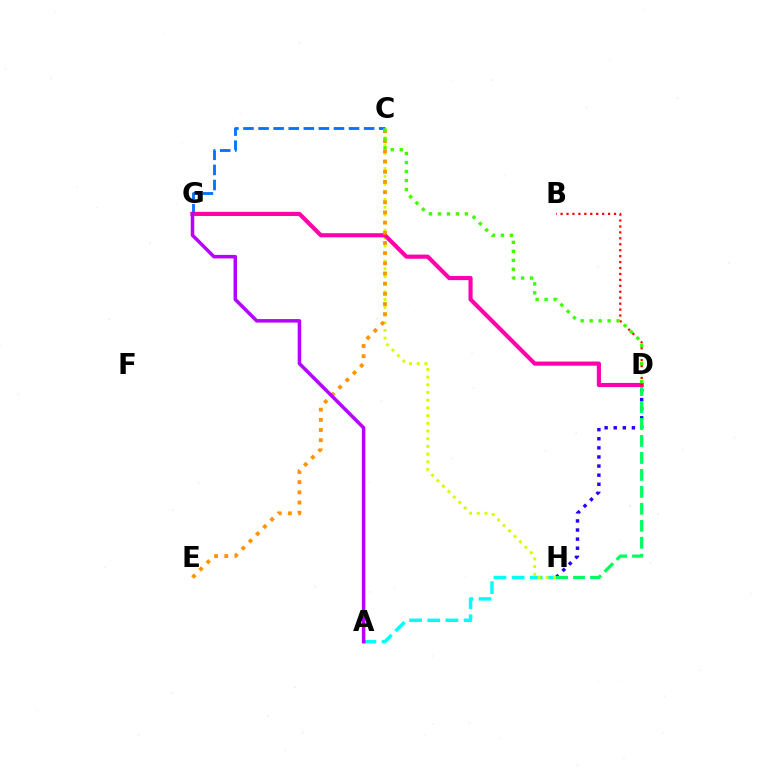{('C', 'G'): [{'color': '#0074ff', 'line_style': 'dashed', 'thickness': 2.05}], ('A', 'H'): [{'color': '#00fff6', 'line_style': 'dashed', 'thickness': 2.47}], ('D', 'H'): [{'color': '#2500ff', 'line_style': 'dotted', 'thickness': 2.47}, {'color': '#00ff5c', 'line_style': 'dashed', 'thickness': 2.31}], ('C', 'H'): [{'color': '#d1ff00', 'line_style': 'dotted', 'thickness': 2.09}], ('D', 'G'): [{'color': '#ff00ac', 'line_style': 'solid', 'thickness': 2.98}], ('C', 'E'): [{'color': '#ff9400', 'line_style': 'dotted', 'thickness': 2.76}], ('A', 'G'): [{'color': '#b900ff', 'line_style': 'solid', 'thickness': 2.53}], ('B', 'D'): [{'color': '#ff0000', 'line_style': 'dotted', 'thickness': 1.61}], ('C', 'D'): [{'color': '#3dff00', 'line_style': 'dotted', 'thickness': 2.44}]}